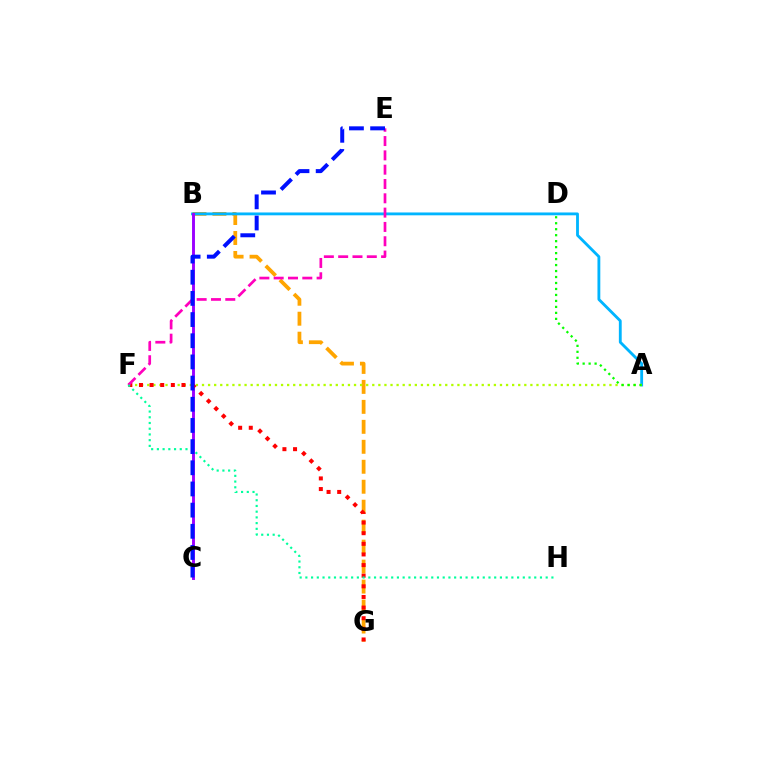{('B', 'G'): [{'color': '#ffa500', 'line_style': 'dashed', 'thickness': 2.71}], ('A', 'B'): [{'color': '#00b5ff', 'line_style': 'solid', 'thickness': 2.04}], ('A', 'F'): [{'color': '#b3ff00', 'line_style': 'dotted', 'thickness': 1.65}], ('B', 'C'): [{'color': '#9b00ff', 'line_style': 'solid', 'thickness': 2.1}], ('F', 'G'): [{'color': '#ff0000', 'line_style': 'dotted', 'thickness': 2.89}], ('A', 'D'): [{'color': '#08ff00', 'line_style': 'dotted', 'thickness': 1.62}], ('E', 'F'): [{'color': '#ff00bd', 'line_style': 'dashed', 'thickness': 1.94}], ('F', 'H'): [{'color': '#00ff9d', 'line_style': 'dotted', 'thickness': 1.55}], ('C', 'E'): [{'color': '#0010ff', 'line_style': 'dashed', 'thickness': 2.88}]}